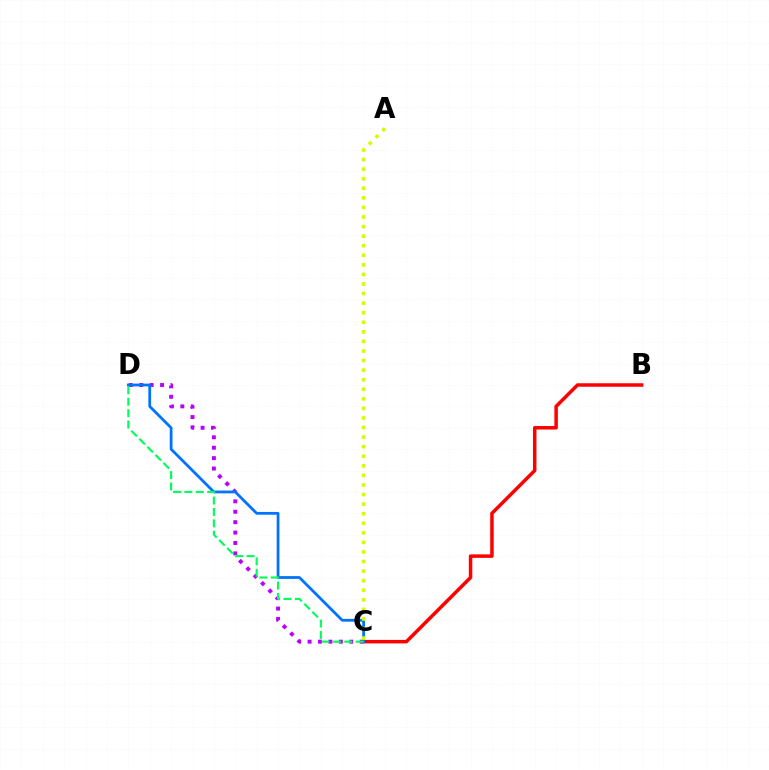{('C', 'D'): [{'color': '#b900ff', 'line_style': 'dotted', 'thickness': 2.83}, {'color': '#0074ff', 'line_style': 'solid', 'thickness': 2.0}, {'color': '#00ff5c', 'line_style': 'dashed', 'thickness': 1.55}], ('B', 'C'): [{'color': '#ff0000', 'line_style': 'solid', 'thickness': 2.52}], ('A', 'C'): [{'color': '#d1ff00', 'line_style': 'dotted', 'thickness': 2.6}]}